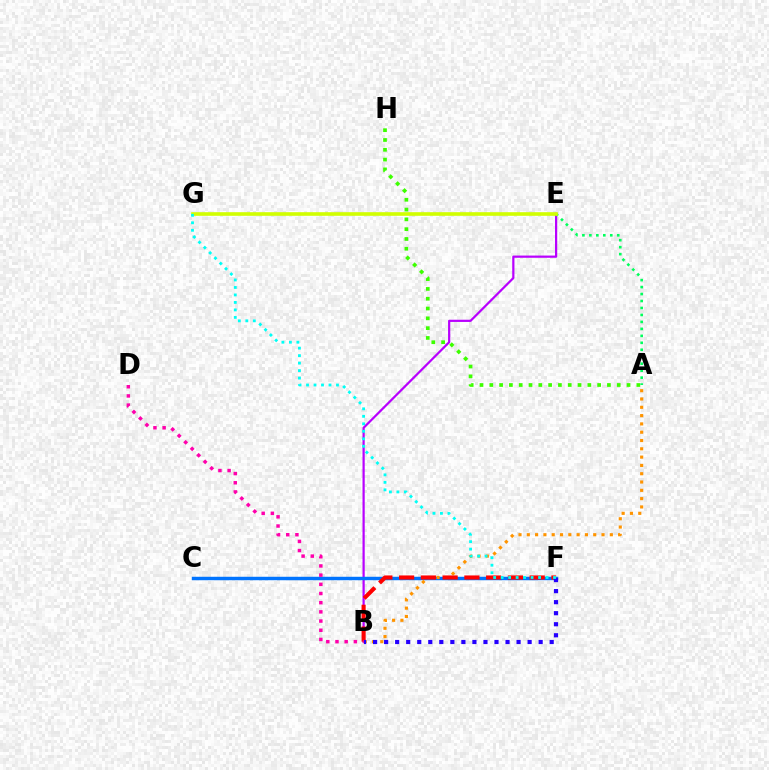{('B', 'E'): [{'color': '#b900ff', 'line_style': 'solid', 'thickness': 1.59}], ('C', 'F'): [{'color': '#0074ff', 'line_style': 'solid', 'thickness': 2.48}], ('A', 'B'): [{'color': '#ff9400', 'line_style': 'dotted', 'thickness': 2.26}], ('B', 'F'): [{'color': '#ff0000', 'line_style': 'dashed', 'thickness': 2.96}, {'color': '#2500ff', 'line_style': 'dotted', 'thickness': 3.0}], ('A', 'H'): [{'color': '#3dff00', 'line_style': 'dotted', 'thickness': 2.66}], ('B', 'D'): [{'color': '#ff00ac', 'line_style': 'dotted', 'thickness': 2.5}], ('A', 'E'): [{'color': '#00ff5c', 'line_style': 'dotted', 'thickness': 1.89}], ('E', 'G'): [{'color': '#d1ff00', 'line_style': 'solid', 'thickness': 2.61}], ('F', 'G'): [{'color': '#00fff6', 'line_style': 'dotted', 'thickness': 2.03}]}